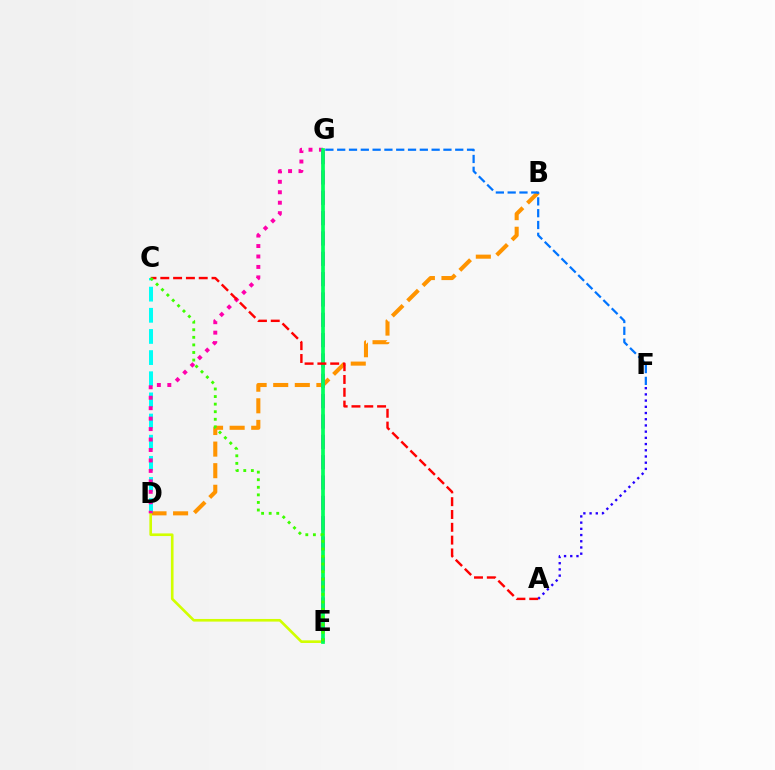{('B', 'D'): [{'color': '#ff9400', 'line_style': 'dashed', 'thickness': 2.93}], ('C', 'D'): [{'color': '#00fff6', 'line_style': 'dashed', 'thickness': 2.87}], ('A', 'F'): [{'color': '#2500ff', 'line_style': 'dotted', 'thickness': 1.69}], ('D', 'E'): [{'color': '#d1ff00', 'line_style': 'solid', 'thickness': 1.9}], ('E', 'G'): [{'color': '#b900ff', 'line_style': 'dashed', 'thickness': 2.76}, {'color': '#00ff5c', 'line_style': 'solid', 'thickness': 2.68}], ('F', 'G'): [{'color': '#0074ff', 'line_style': 'dashed', 'thickness': 1.6}], ('D', 'G'): [{'color': '#ff00ac', 'line_style': 'dotted', 'thickness': 2.84}], ('A', 'C'): [{'color': '#ff0000', 'line_style': 'dashed', 'thickness': 1.74}], ('C', 'E'): [{'color': '#3dff00', 'line_style': 'dotted', 'thickness': 2.06}]}